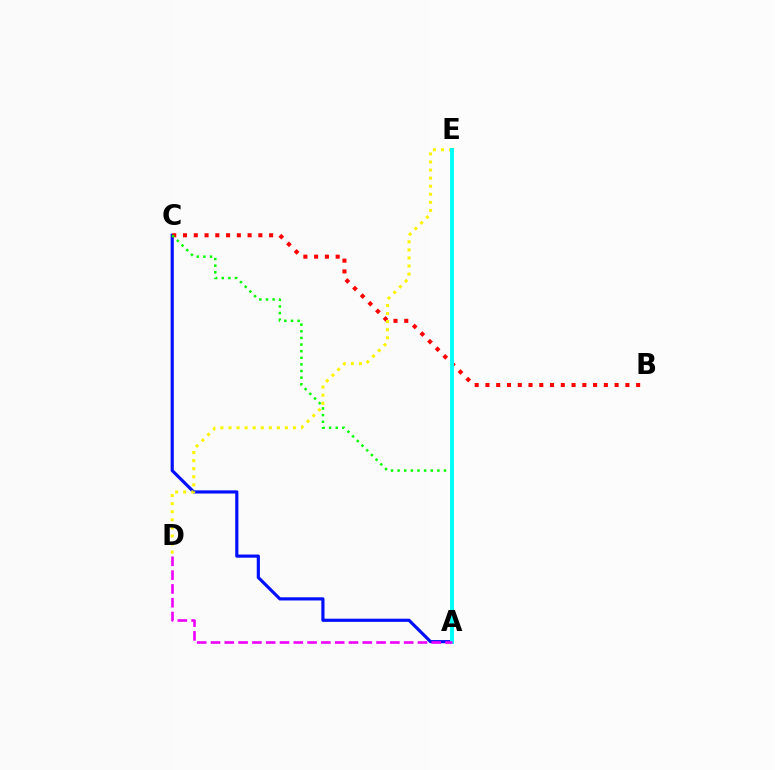{('A', 'C'): [{'color': '#0010ff', 'line_style': 'solid', 'thickness': 2.28}, {'color': '#08ff00', 'line_style': 'dotted', 'thickness': 1.8}], ('B', 'C'): [{'color': '#ff0000', 'line_style': 'dotted', 'thickness': 2.92}], ('D', 'E'): [{'color': '#fcf500', 'line_style': 'dotted', 'thickness': 2.19}], ('A', 'E'): [{'color': '#00fff6', 'line_style': 'solid', 'thickness': 2.83}], ('A', 'D'): [{'color': '#ee00ff', 'line_style': 'dashed', 'thickness': 1.87}]}